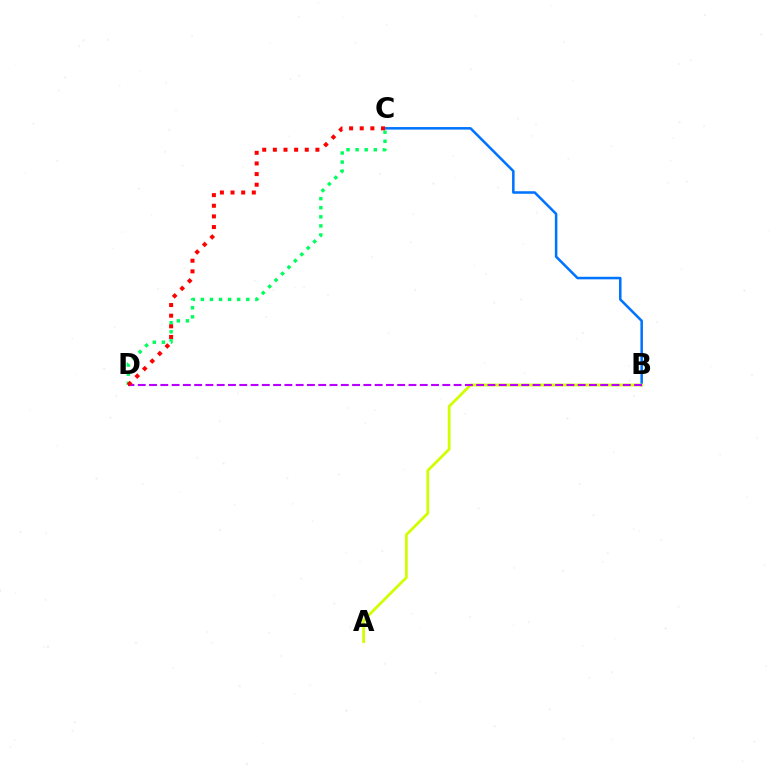{('C', 'D'): [{'color': '#00ff5c', 'line_style': 'dotted', 'thickness': 2.47}, {'color': '#ff0000', 'line_style': 'dotted', 'thickness': 2.89}], ('B', 'C'): [{'color': '#0074ff', 'line_style': 'solid', 'thickness': 1.83}], ('A', 'B'): [{'color': '#d1ff00', 'line_style': 'solid', 'thickness': 1.99}], ('B', 'D'): [{'color': '#b900ff', 'line_style': 'dashed', 'thickness': 1.53}]}